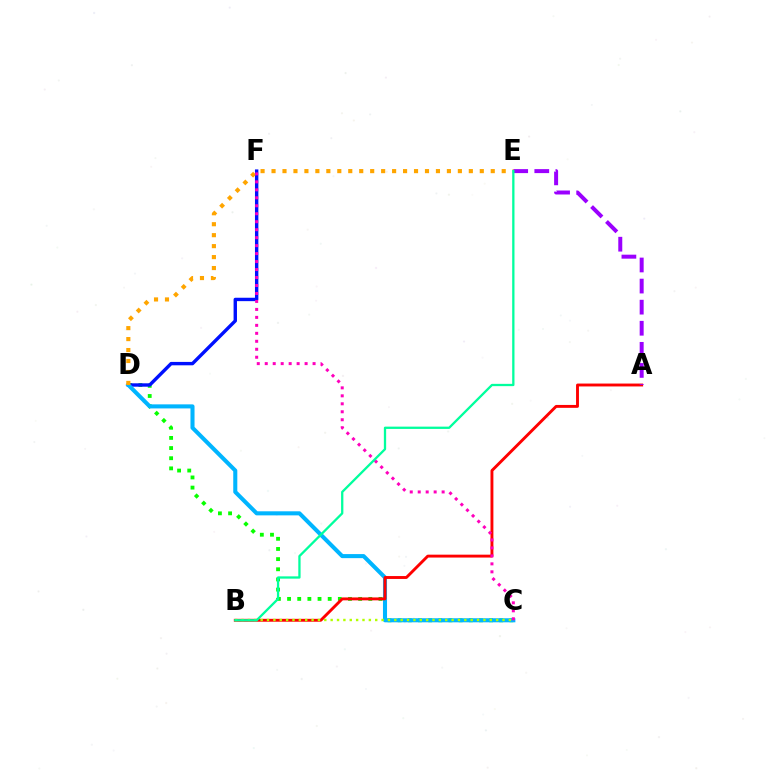{('C', 'D'): [{'color': '#08ff00', 'line_style': 'dotted', 'thickness': 2.76}, {'color': '#00b5ff', 'line_style': 'solid', 'thickness': 2.92}], ('D', 'F'): [{'color': '#0010ff', 'line_style': 'solid', 'thickness': 2.45}], ('A', 'B'): [{'color': '#ff0000', 'line_style': 'solid', 'thickness': 2.08}], ('A', 'E'): [{'color': '#9b00ff', 'line_style': 'dashed', 'thickness': 2.86}], ('B', 'C'): [{'color': '#b3ff00', 'line_style': 'dotted', 'thickness': 1.73}], ('D', 'E'): [{'color': '#ffa500', 'line_style': 'dotted', 'thickness': 2.98}], ('C', 'F'): [{'color': '#ff00bd', 'line_style': 'dotted', 'thickness': 2.17}], ('B', 'E'): [{'color': '#00ff9d', 'line_style': 'solid', 'thickness': 1.65}]}